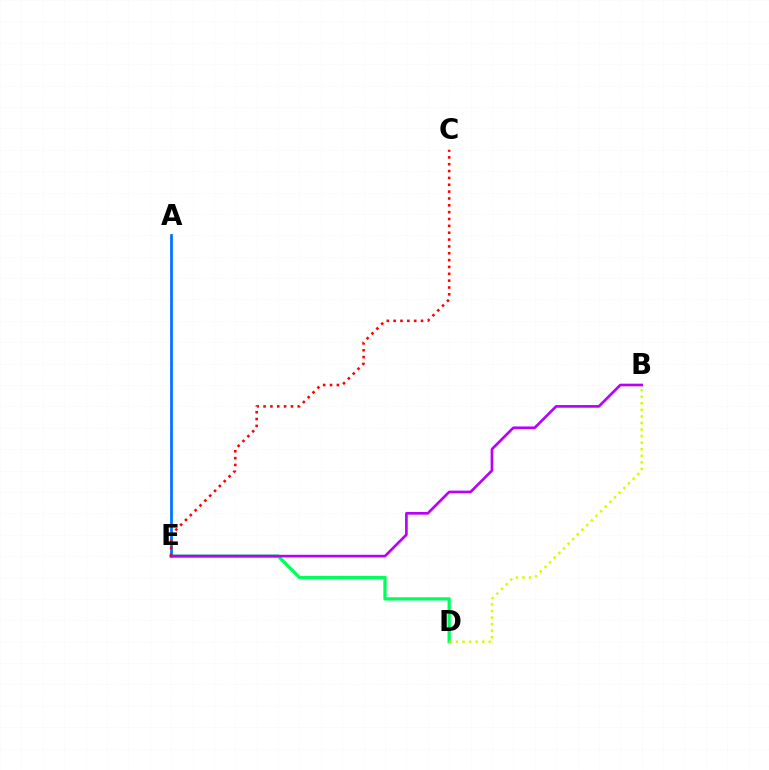{('A', 'E'): [{'color': '#0074ff', 'line_style': 'solid', 'thickness': 1.98}], ('D', 'E'): [{'color': '#00ff5c', 'line_style': 'solid', 'thickness': 2.35}], ('B', 'E'): [{'color': '#b900ff', 'line_style': 'solid', 'thickness': 1.92}], ('B', 'D'): [{'color': '#d1ff00', 'line_style': 'dotted', 'thickness': 1.78}], ('C', 'E'): [{'color': '#ff0000', 'line_style': 'dotted', 'thickness': 1.86}]}